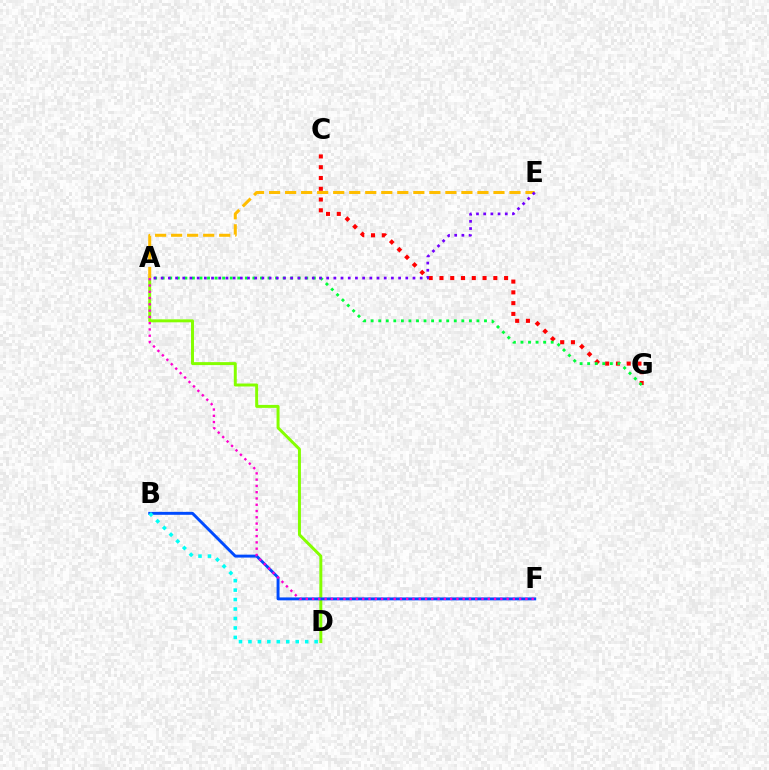{('A', 'D'): [{'color': '#84ff00', 'line_style': 'solid', 'thickness': 2.14}], ('C', 'G'): [{'color': '#ff0000', 'line_style': 'dotted', 'thickness': 2.93}], ('A', 'E'): [{'color': '#ffbd00', 'line_style': 'dashed', 'thickness': 2.18}, {'color': '#7200ff', 'line_style': 'dotted', 'thickness': 1.95}], ('A', 'G'): [{'color': '#00ff39', 'line_style': 'dotted', 'thickness': 2.05}], ('B', 'F'): [{'color': '#004bff', 'line_style': 'solid', 'thickness': 2.11}], ('A', 'F'): [{'color': '#ff00cf', 'line_style': 'dotted', 'thickness': 1.7}], ('B', 'D'): [{'color': '#00fff6', 'line_style': 'dotted', 'thickness': 2.57}]}